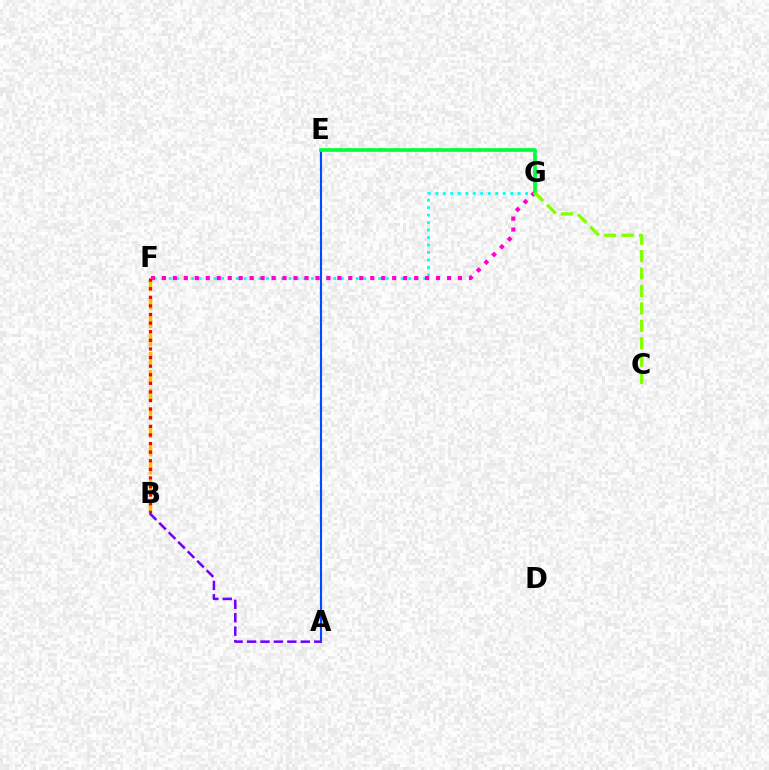{('F', 'G'): [{'color': '#00fff6', 'line_style': 'dotted', 'thickness': 2.03}, {'color': '#ff00cf', 'line_style': 'dotted', 'thickness': 2.98}], ('A', 'E'): [{'color': '#004bff', 'line_style': 'solid', 'thickness': 1.52}], ('B', 'F'): [{'color': '#ffbd00', 'line_style': 'dashed', 'thickness': 2.49}, {'color': '#ff0000', 'line_style': 'dotted', 'thickness': 2.34}], ('E', 'G'): [{'color': '#00ff39', 'line_style': 'solid', 'thickness': 2.64}], ('C', 'G'): [{'color': '#84ff00', 'line_style': 'dashed', 'thickness': 2.37}], ('A', 'B'): [{'color': '#7200ff', 'line_style': 'dashed', 'thickness': 1.82}]}